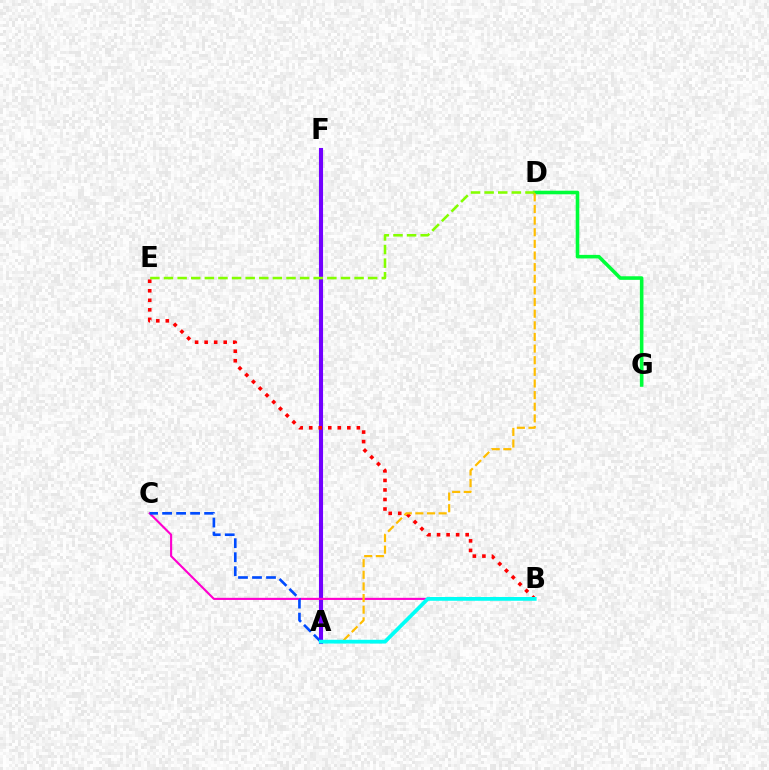{('A', 'F'): [{'color': '#7200ff', 'line_style': 'solid', 'thickness': 2.95}], ('D', 'G'): [{'color': '#00ff39', 'line_style': 'solid', 'thickness': 2.57}], ('D', 'E'): [{'color': '#84ff00', 'line_style': 'dashed', 'thickness': 1.85}], ('B', 'C'): [{'color': '#ff00cf', 'line_style': 'solid', 'thickness': 1.53}], ('A', 'C'): [{'color': '#004bff', 'line_style': 'dashed', 'thickness': 1.9}], ('B', 'E'): [{'color': '#ff0000', 'line_style': 'dotted', 'thickness': 2.59}], ('A', 'D'): [{'color': '#ffbd00', 'line_style': 'dashed', 'thickness': 1.58}], ('A', 'B'): [{'color': '#00fff6', 'line_style': 'solid', 'thickness': 2.71}]}